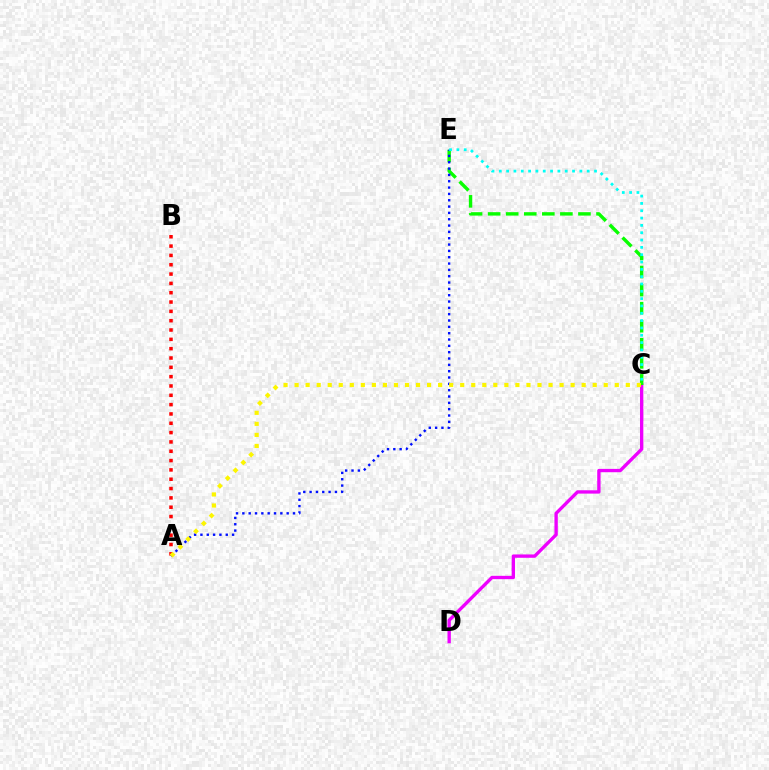{('C', 'D'): [{'color': '#ee00ff', 'line_style': 'solid', 'thickness': 2.41}], ('C', 'E'): [{'color': '#08ff00', 'line_style': 'dashed', 'thickness': 2.45}, {'color': '#00fff6', 'line_style': 'dotted', 'thickness': 1.99}], ('A', 'B'): [{'color': '#ff0000', 'line_style': 'dotted', 'thickness': 2.53}], ('A', 'E'): [{'color': '#0010ff', 'line_style': 'dotted', 'thickness': 1.72}], ('A', 'C'): [{'color': '#fcf500', 'line_style': 'dotted', 'thickness': 3.0}]}